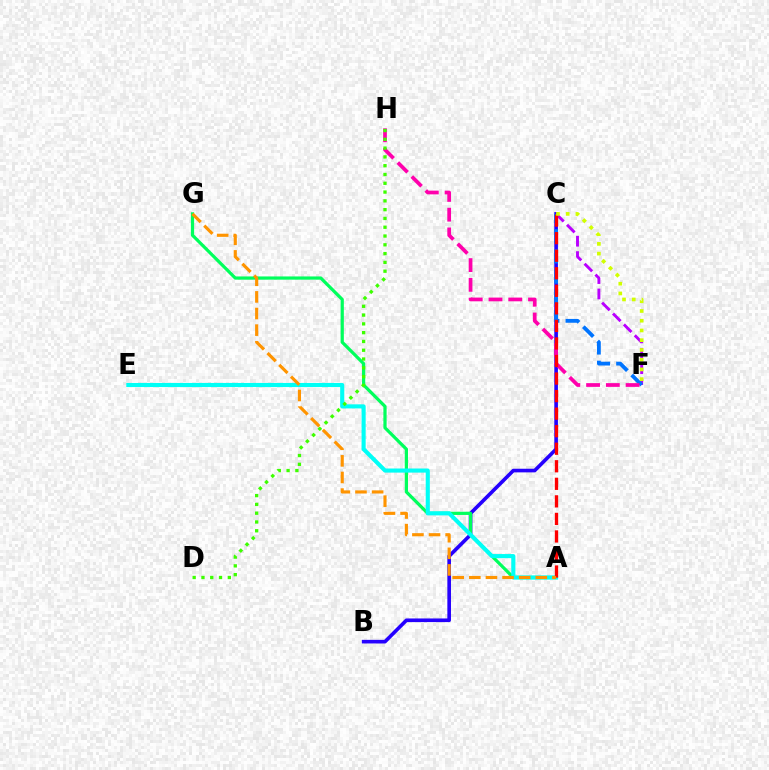{('C', 'F'): [{'color': '#b900ff', 'line_style': 'dashed', 'thickness': 2.09}, {'color': '#0074ff', 'line_style': 'dashed', 'thickness': 2.75}, {'color': '#d1ff00', 'line_style': 'dotted', 'thickness': 2.64}], ('B', 'C'): [{'color': '#2500ff', 'line_style': 'solid', 'thickness': 2.61}], ('F', 'H'): [{'color': '#ff00ac', 'line_style': 'dashed', 'thickness': 2.68}], ('A', 'G'): [{'color': '#00ff5c', 'line_style': 'solid', 'thickness': 2.32}, {'color': '#ff9400', 'line_style': 'dashed', 'thickness': 2.26}], ('A', 'E'): [{'color': '#00fff6', 'line_style': 'solid', 'thickness': 2.95}], ('A', 'C'): [{'color': '#ff0000', 'line_style': 'dashed', 'thickness': 2.38}], ('D', 'H'): [{'color': '#3dff00', 'line_style': 'dotted', 'thickness': 2.39}]}